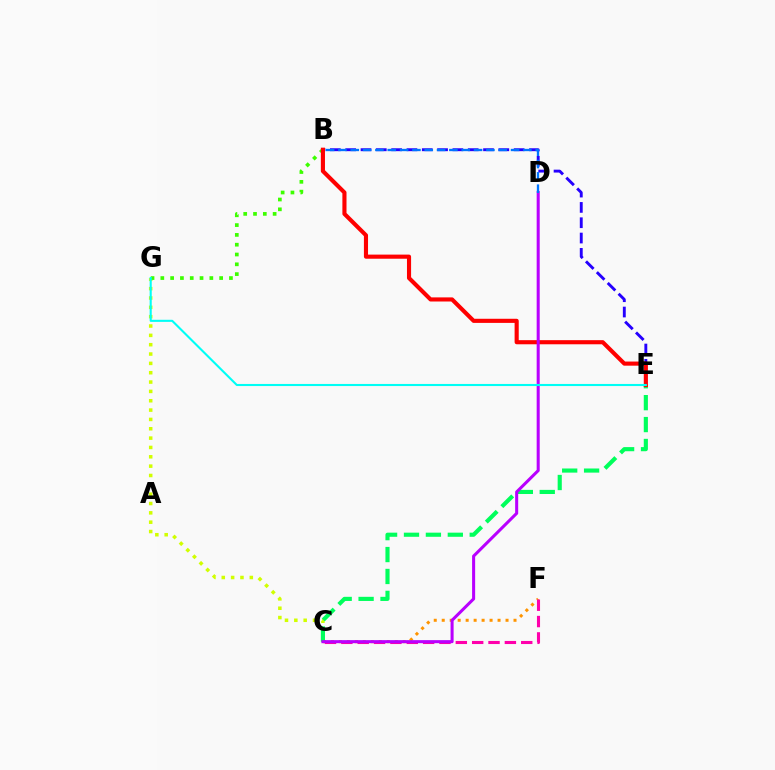{('B', 'E'): [{'color': '#2500ff', 'line_style': 'dashed', 'thickness': 2.08}, {'color': '#ff0000', 'line_style': 'solid', 'thickness': 2.97}], ('C', 'G'): [{'color': '#d1ff00', 'line_style': 'dotted', 'thickness': 2.54}], ('B', 'G'): [{'color': '#3dff00', 'line_style': 'dotted', 'thickness': 2.66}], ('C', 'F'): [{'color': '#ff9400', 'line_style': 'dotted', 'thickness': 2.17}, {'color': '#ff00ac', 'line_style': 'dashed', 'thickness': 2.22}], ('C', 'E'): [{'color': '#00ff5c', 'line_style': 'dashed', 'thickness': 2.98}], ('C', 'D'): [{'color': '#b900ff', 'line_style': 'solid', 'thickness': 2.19}], ('B', 'D'): [{'color': '#0074ff', 'line_style': 'dashed', 'thickness': 1.67}], ('E', 'G'): [{'color': '#00fff6', 'line_style': 'solid', 'thickness': 1.51}]}